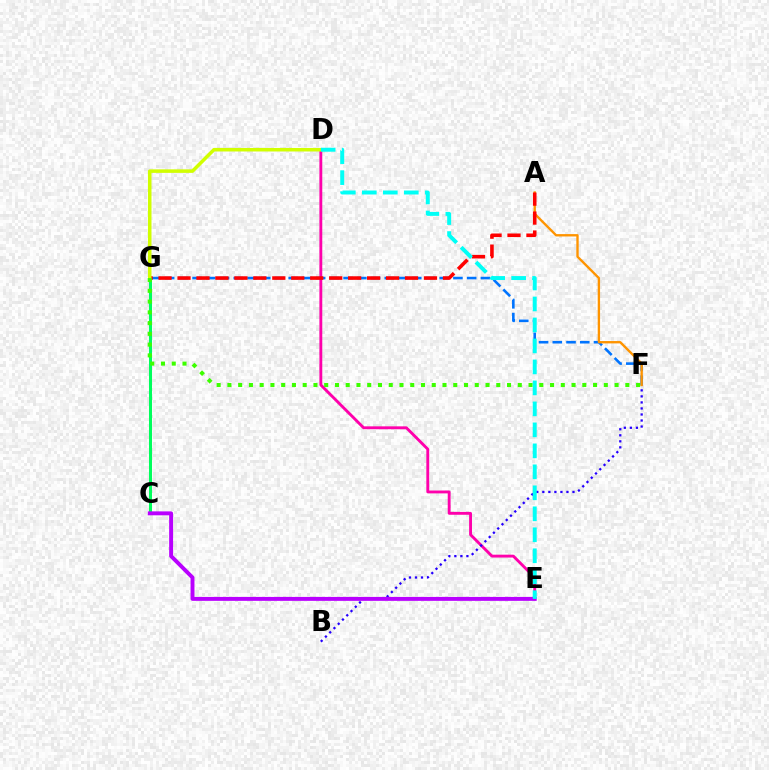{('D', 'E'): [{'color': '#ff00ac', 'line_style': 'solid', 'thickness': 2.06}, {'color': '#00fff6', 'line_style': 'dashed', 'thickness': 2.85}], ('F', 'G'): [{'color': '#0074ff', 'line_style': 'dashed', 'thickness': 1.86}, {'color': '#3dff00', 'line_style': 'dotted', 'thickness': 2.92}], ('C', 'G'): [{'color': '#00ff5c', 'line_style': 'solid', 'thickness': 2.19}], ('B', 'F'): [{'color': '#2500ff', 'line_style': 'dotted', 'thickness': 1.64}], ('A', 'F'): [{'color': '#ff9400', 'line_style': 'solid', 'thickness': 1.7}], ('A', 'G'): [{'color': '#ff0000', 'line_style': 'dashed', 'thickness': 2.58}], ('D', 'G'): [{'color': '#d1ff00', 'line_style': 'solid', 'thickness': 2.54}], ('C', 'E'): [{'color': '#b900ff', 'line_style': 'solid', 'thickness': 2.82}]}